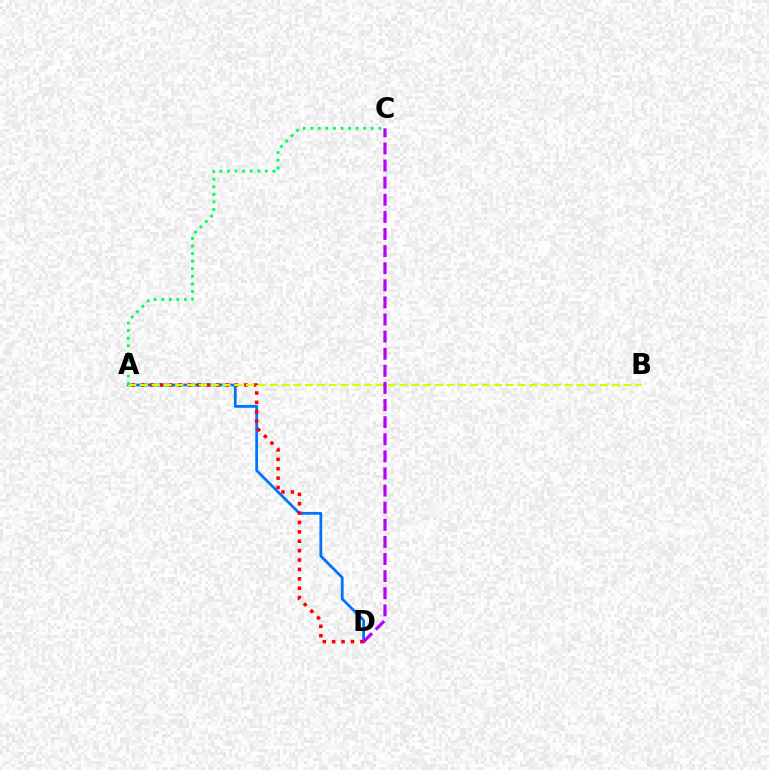{('A', 'D'): [{'color': '#0074ff', 'line_style': 'solid', 'thickness': 2.0}, {'color': '#ff0000', 'line_style': 'dotted', 'thickness': 2.55}], ('A', 'B'): [{'color': '#d1ff00', 'line_style': 'dashed', 'thickness': 1.6}], ('A', 'C'): [{'color': '#00ff5c', 'line_style': 'dotted', 'thickness': 2.06}], ('C', 'D'): [{'color': '#b900ff', 'line_style': 'dashed', 'thickness': 2.32}]}